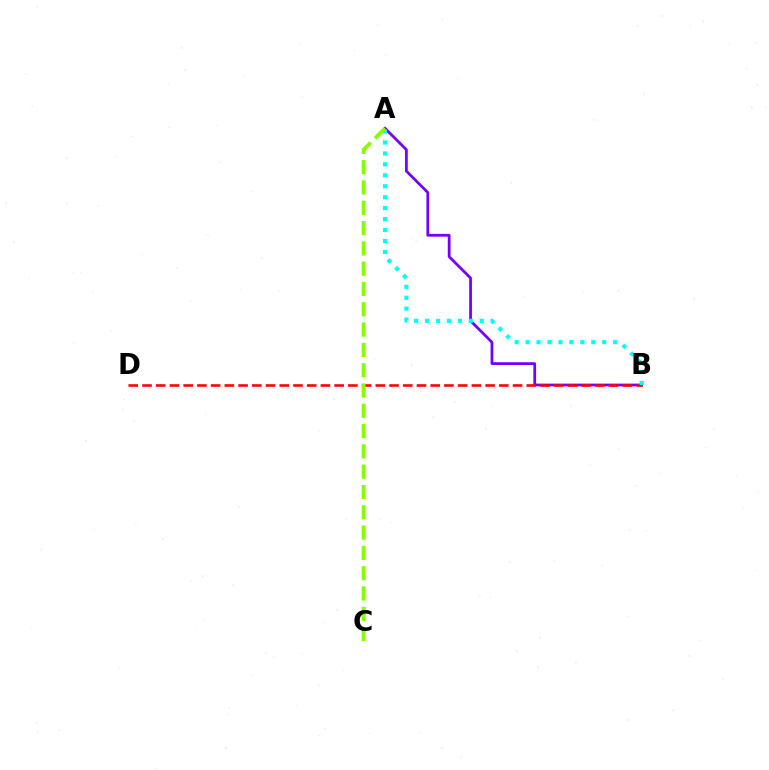{('A', 'B'): [{'color': '#7200ff', 'line_style': 'solid', 'thickness': 1.98}, {'color': '#00fff6', 'line_style': 'dotted', 'thickness': 2.97}], ('B', 'D'): [{'color': '#ff0000', 'line_style': 'dashed', 'thickness': 1.86}], ('A', 'C'): [{'color': '#84ff00', 'line_style': 'dashed', 'thickness': 2.76}]}